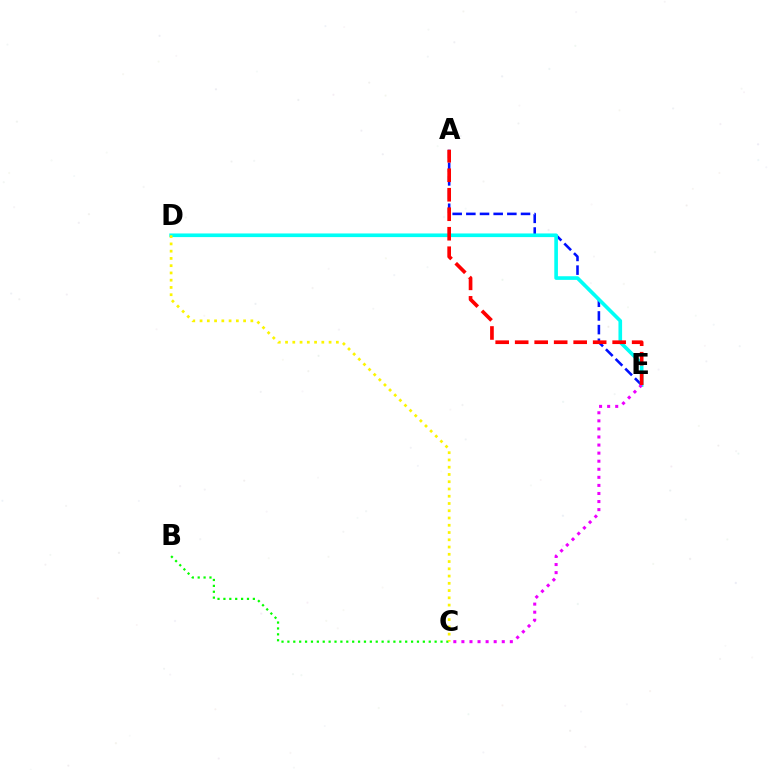{('A', 'E'): [{'color': '#0010ff', 'line_style': 'dashed', 'thickness': 1.86}, {'color': '#ff0000', 'line_style': 'dashed', 'thickness': 2.65}], ('B', 'C'): [{'color': '#08ff00', 'line_style': 'dotted', 'thickness': 1.6}], ('D', 'E'): [{'color': '#00fff6', 'line_style': 'solid', 'thickness': 2.62}], ('C', 'D'): [{'color': '#fcf500', 'line_style': 'dotted', 'thickness': 1.97}], ('C', 'E'): [{'color': '#ee00ff', 'line_style': 'dotted', 'thickness': 2.19}]}